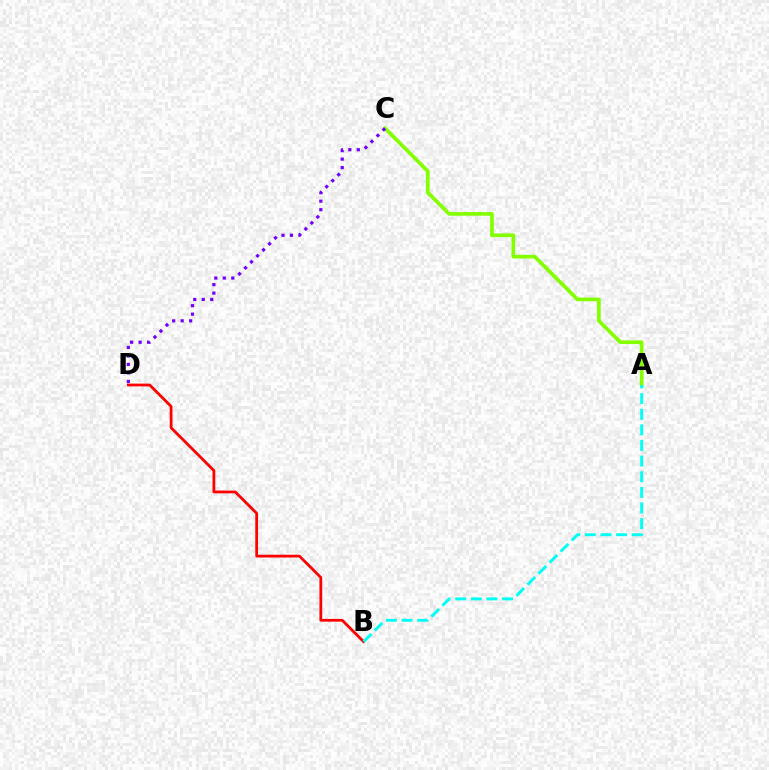{('B', 'D'): [{'color': '#ff0000', 'line_style': 'solid', 'thickness': 2.0}], ('A', 'C'): [{'color': '#84ff00', 'line_style': 'solid', 'thickness': 2.68}], ('C', 'D'): [{'color': '#7200ff', 'line_style': 'dotted', 'thickness': 2.31}], ('A', 'B'): [{'color': '#00fff6', 'line_style': 'dashed', 'thickness': 2.12}]}